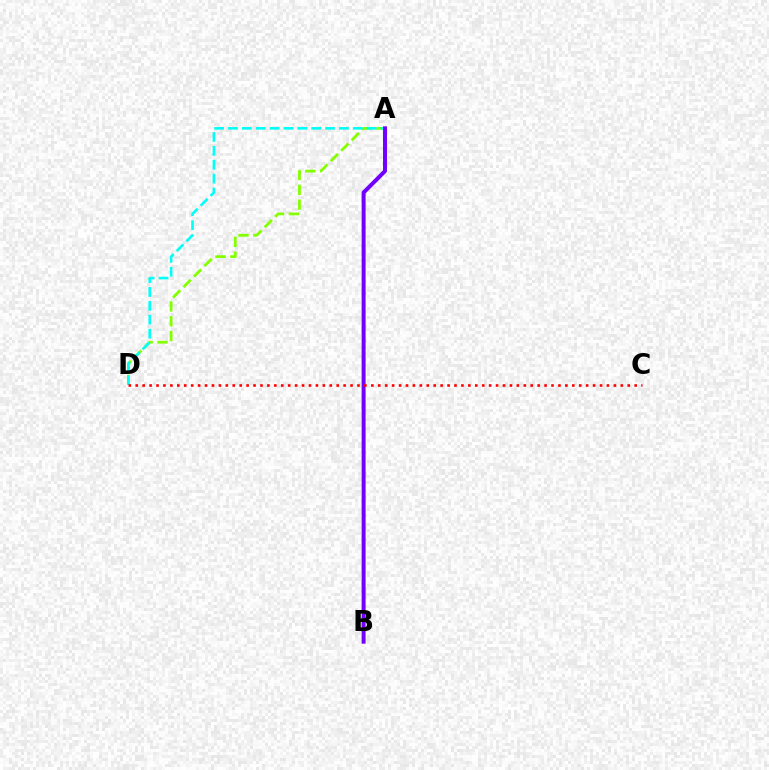{('A', 'D'): [{'color': '#84ff00', 'line_style': 'dashed', 'thickness': 2.01}, {'color': '#00fff6', 'line_style': 'dashed', 'thickness': 1.88}], ('A', 'B'): [{'color': '#7200ff', 'line_style': 'solid', 'thickness': 2.86}], ('C', 'D'): [{'color': '#ff0000', 'line_style': 'dotted', 'thickness': 1.88}]}